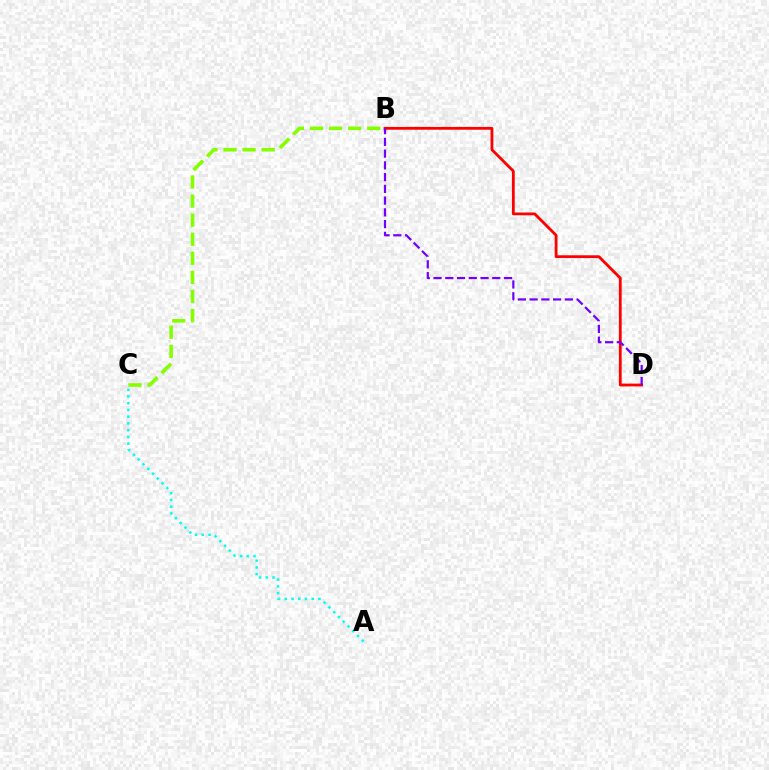{('B', 'D'): [{'color': '#ff0000', 'line_style': 'solid', 'thickness': 2.02}, {'color': '#7200ff', 'line_style': 'dashed', 'thickness': 1.6}], ('A', 'C'): [{'color': '#00fff6', 'line_style': 'dotted', 'thickness': 1.83}], ('B', 'C'): [{'color': '#84ff00', 'line_style': 'dashed', 'thickness': 2.59}]}